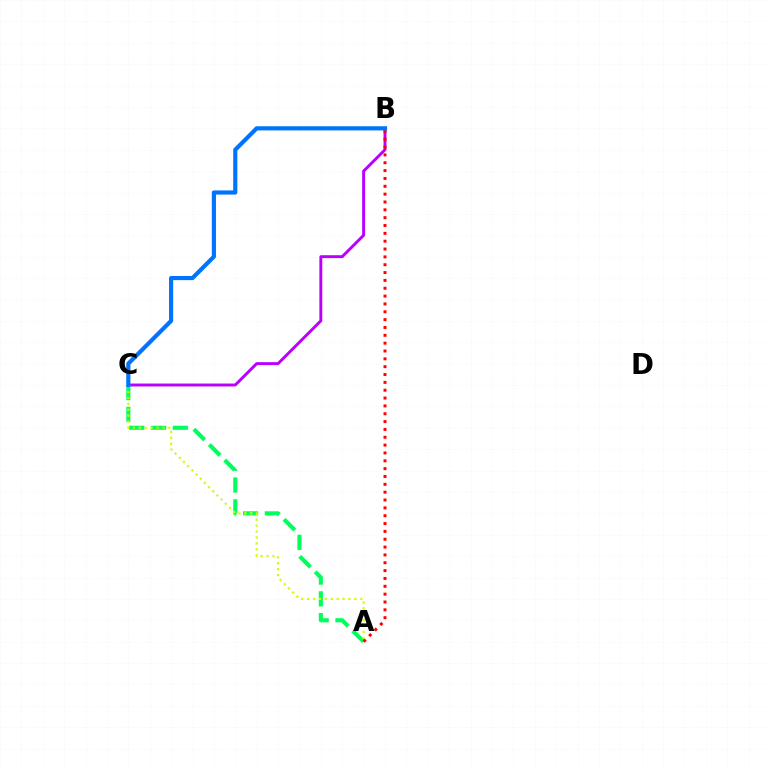{('B', 'C'): [{'color': '#b900ff', 'line_style': 'solid', 'thickness': 2.1}, {'color': '#0074ff', 'line_style': 'solid', 'thickness': 3.0}], ('A', 'C'): [{'color': '#00ff5c', 'line_style': 'dashed', 'thickness': 2.96}, {'color': '#d1ff00', 'line_style': 'dotted', 'thickness': 1.6}], ('A', 'B'): [{'color': '#ff0000', 'line_style': 'dotted', 'thickness': 2.13}]}